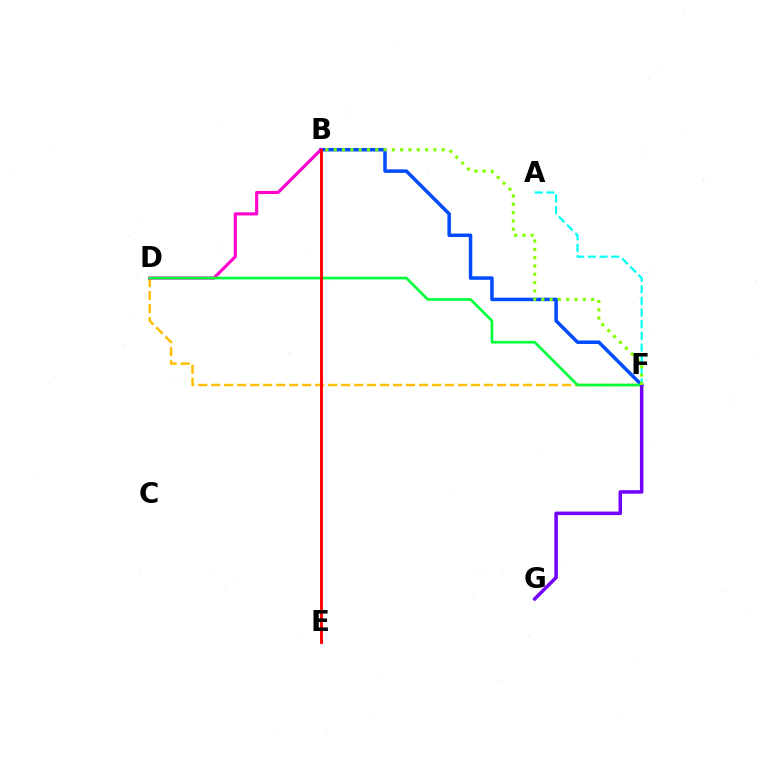{('D', 'F'): [{'color': '#ffbd00', 'line_style': 'dashed', 'thickness': 1.76}, {'color': '#00ff39', 'line_style': 'solid', 'thickness': 1.91}], ('B', 'F'): [{'color': '#004bff', 'line_style': 'solid', 'thickness': 2.51}, {'color': '#84ff00', 'line_style': 'dotted', 'thickness': 2.26}], ('B', 'D'): [{'color': '#ff00cf', 'line_style': 'solid', 'thickness': 2.25}], ('A', 'F'): [{'color': '#00fff6', 'line_style': 'dashed', 'thickness': 1.58}], ('F', 'G'): [{'color': '#7200ff', 'line_style': 'solid', 'thickness': 2.52}], ('B', 'E'): [{'color': '#ff0000', 'line_style': 'solid', 'thickness': 2.08}]}